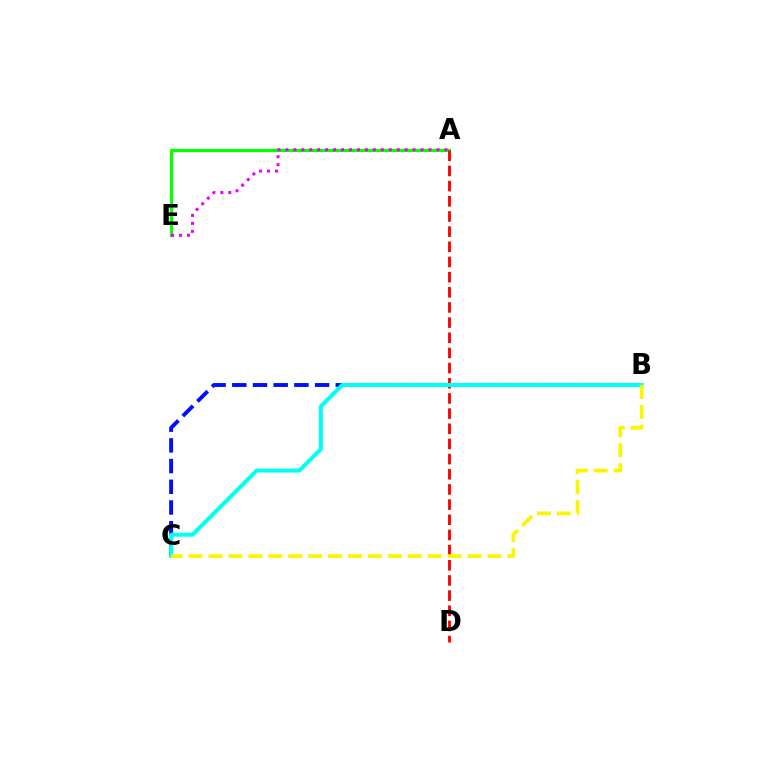{('B', 'C'): [{'color': '#0010ff', 'line_style': 'dashed', 'thickness': 2.81}, {'color': '#00fff6', 'line_style': 'solid', 'thickness': 2.86}, {'color': '#fcf500', 'line_style': 'dashed', 'thickness': 2.71}], ('A', 'E'): [{'color': '#08ff00', 'line_style': 'solid', 'thickness': 2.33}, {'color': '#ee00ff', 'line_style': 'dotted', 'thickness': 2.16}], ('A', 'D'): [{'color': '#ff0000', 'line_style': 'dashed', 'thickness': 2.06}]}